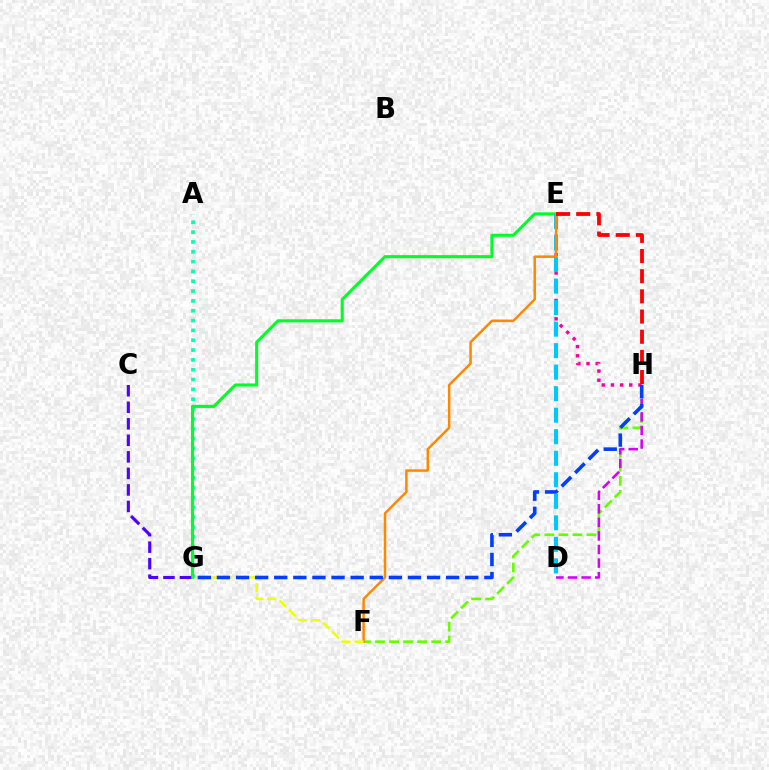{('F', 'H'): [{'color': '#66ff00', 'line_style': 'dashed', 'thickness': 1.91}], ('A', 'G'): [{'color': '#00ffaf', 'line_style': 'dotted', 'thickness': 2.67}], ('D', 'H'): [{'color': '#d600ff', 'line_style': 'dashed', 'thickness': 1.84}], ('E', 'H'): [{'color': '#ff00a0', 'line_style': 'dotted', 'thickness': 2.49}, {'color': '#ff0000', 'line_style': 'dashed', 'thickness': 2.74}], ('E', 'G'): [{'color': '#00ff27', 'line_style': 'solid', 'thickness': 2.23}], ('D', 'E'): [{'color': '#00c7ff', 'line_style': 'dashed', 'thickness': 2.92}], ('E', 'F'): [{'color': '#ff8800', 'line_style': 'solid', 'thickness': 1.8}], ('F', 'G'): [{'color': '#eeff00', 'line_style': 'dashed', 'thickness': 1.78}], ('G', 'H'): [{'color': '#003fff', 'line_style': 'dashed', 'thickness': 2.59}], ('C', 'G'): [{'color': '#4f00ff', 'line_style': 'dashed', 'thickness': 2.24}]}